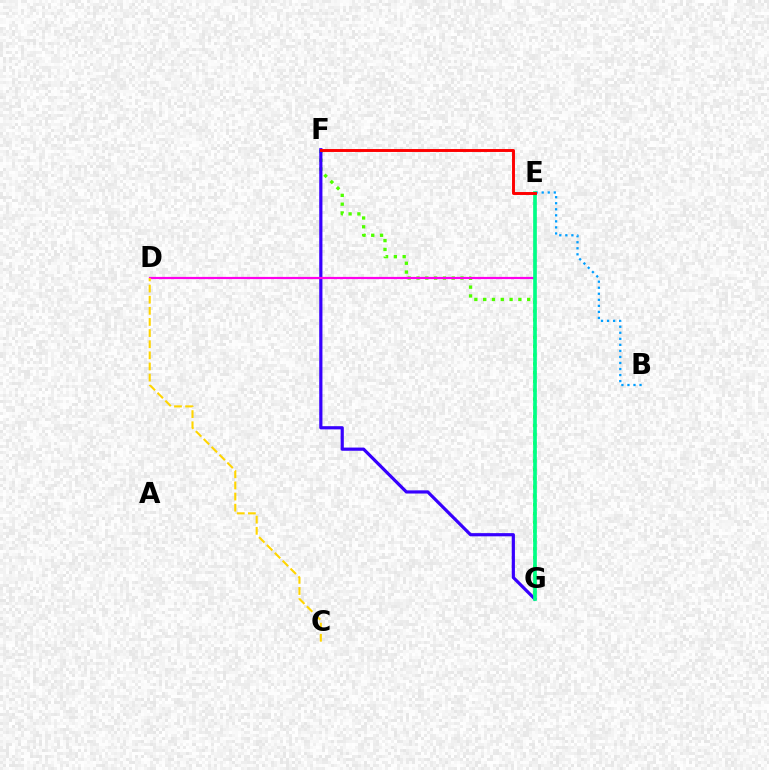{('B', 'E'): [{'color': '#009eff', 'line_style': 'dotted', 'thickness': 1.64}], ('F', 'G'): [{'color': '#4fff00', 'line_style': 'dotted', 'thickness': 2.39}, {'color': '#3700ff', 'line_style': 'solid', 'thickness': 2.3}], ('D', 'E'): [{'color': '#ff00ed', 'line_style': 'solid', 'thickness': 1.58}], ('E', 'G'): [{'color': '#00ff86', 'line_style': 'solid', 'thickness': 2.64}], ('C', 'D'): [{'color': '#ffd500', 'line_style': 'dashed', 'thickness': 1.51}], ('E', 'F'): [{'color': '#ff0000', 'line_style': 'solid', 'thickness': 2.11}]}